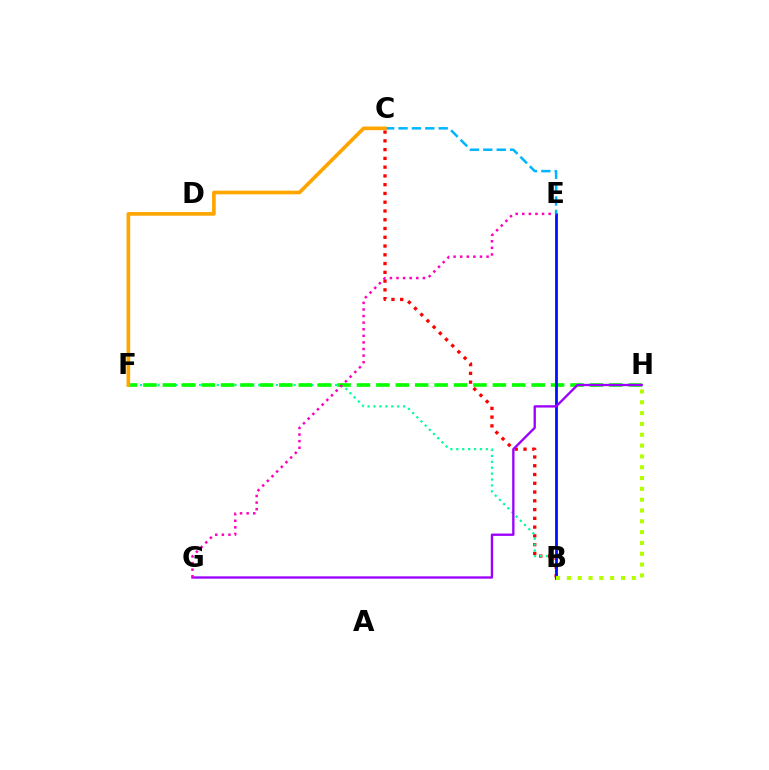{('B', 'C'): [{'color': '#ff0000', 'line_style': 'dotted', 'thickness': 2.38}], ('B', 'F'): [{'color': '#00ff9d', 'line_style': 'dotted', 'thickness': 1.61}], ('F', 'H'): [{'color': '#08ff00', 'line_style': 'dashed', 'thickness': 2.64}], ('B', 'E'): [{'color': '#0010ff', 'line_style': 'solid', 'thickness': 2.01}], ('B', 'H'): [{'color': '#b3ff00', 'line_style': 'dotted', 'thickness': 2.94}], ('C', 'E'): [{'color': '#00b5ff', 'line_style': 'dashed', 'thickness': 1.82}], ('G', 'H'): [{'color': '#9b00ff', 'line_style': 'solid', 'thickness': 1.68}], ('E', 'G'): [{'color': '#ff00bd', 'line_style': 'dotted', 'thickness': 1.79}], ('C', 'F'): [{'color': '#ffa500', 'line_style': 'solid', 'thickness': 2.64}]}